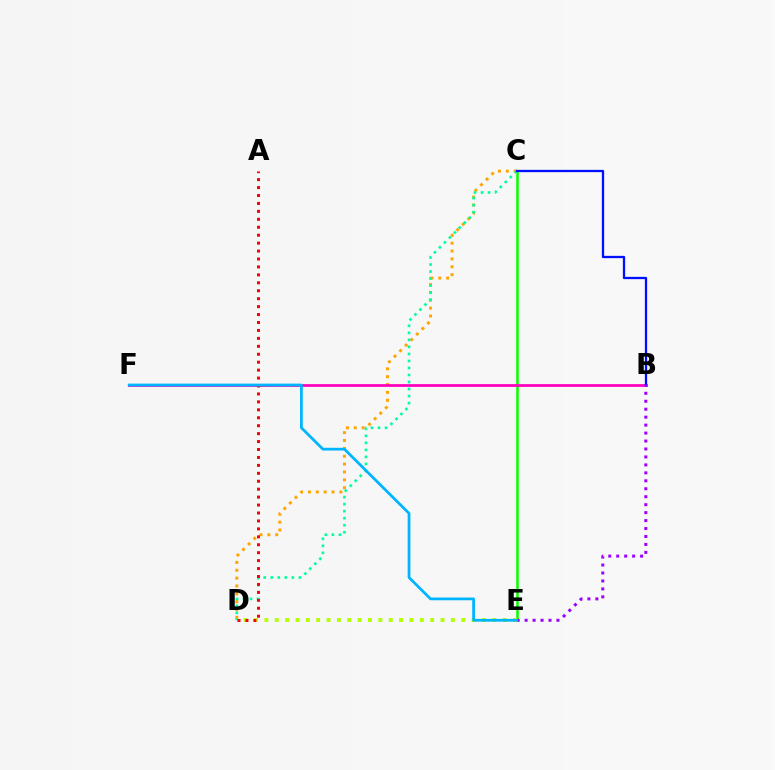{('C', 'D'): [{'color': '#ffa500', 'line_style': 'dotted', 'thickness': 2.14}, {'color': '#00ff9d', 'line_style': 'dotted', 'thickness': 1.91}], ('C', 'E'): [{'color': '#08ff00', 'line_style': 'solid', 'thickness': 1.83}], ('B', 'F'): [{'color': '#ff00bd', 'line_style': 'solid', 'thickness': 1.98}], ('B', 'C'): [{'color': '#0010ff', 'line_style': 'solid', 'thickness': 1.66}], ('B', 'E'): [{'color': '#9b00ff', 'line_style': 'dotted', 'thickness': 2.16}], ('D', 'E'): [{'color': '#b3ff00', 'line_style': 'dotted', 'thickness': 2.81}], ('A', 'D'): [{'color': '#ff0000', 'line_style': 'dotted', 'thickness': 2.16}], ('E', 'F'): [{'color': '#00b5ff', 'line_style': 'solid', 'thickness': 1.99}]}